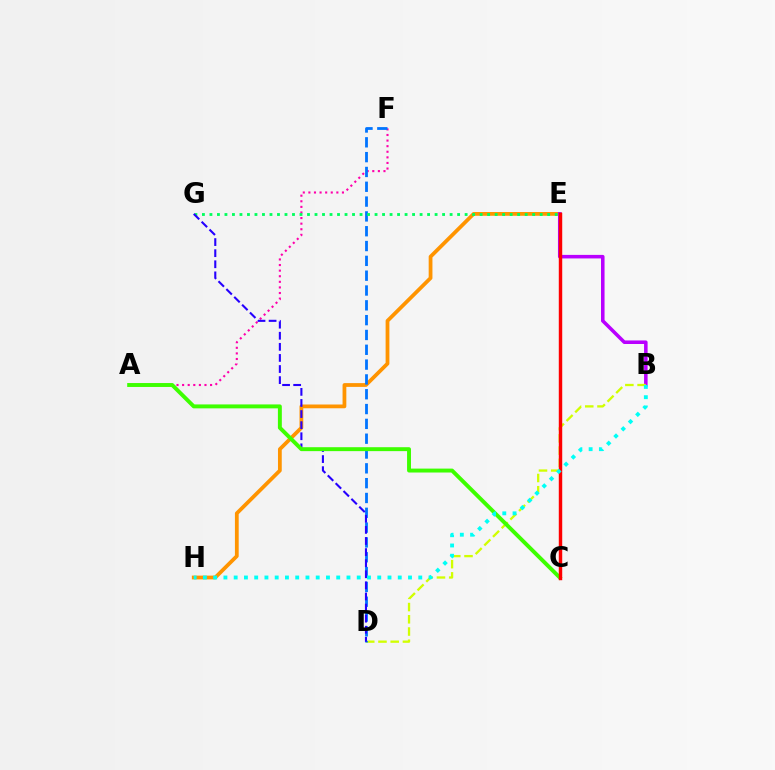{('E', 'H'): [{'color': '#ff9400', 'line_style': 'solid', 'thickness': 2.72}], ('B', 'E'): [{'color': '#b900ff', 'line_style': 'solid', 'thickness': 2.55}], ('A', 'F'): [{'color': '#ff00ac', 'line_style': 'dotted', 'thickness': 1.52}], ('B', 'D'): [{'color': '#d1ff00', 'line_style': 'dashed', 'thickness': 1.66}], ('D', 'F'): [{'color': '#0074ff', 'line_style': 'dashed', 'thickness': 2.01}], ('E', 'G'): [{'color': '#00ff5c', 'line_style': 'dotted', 'thickness': 2.04}], ('D', 'G'): [{'color': '#2500ff', 'line_style': 'dashed', 'thickness': 1.51}], ('A', 'C'): [{'color': '#3dff00', 'line_style': 'solid', 'thickness': 2.83}], ('C', 'E'): [{'color': '#ff0000', 'line_style': 'solid', 'thickness': 2.48}], ('B', 'H'): [{'color': '#00fff6', 'line_style': 'dotted', 'thickness': 2.79}]}